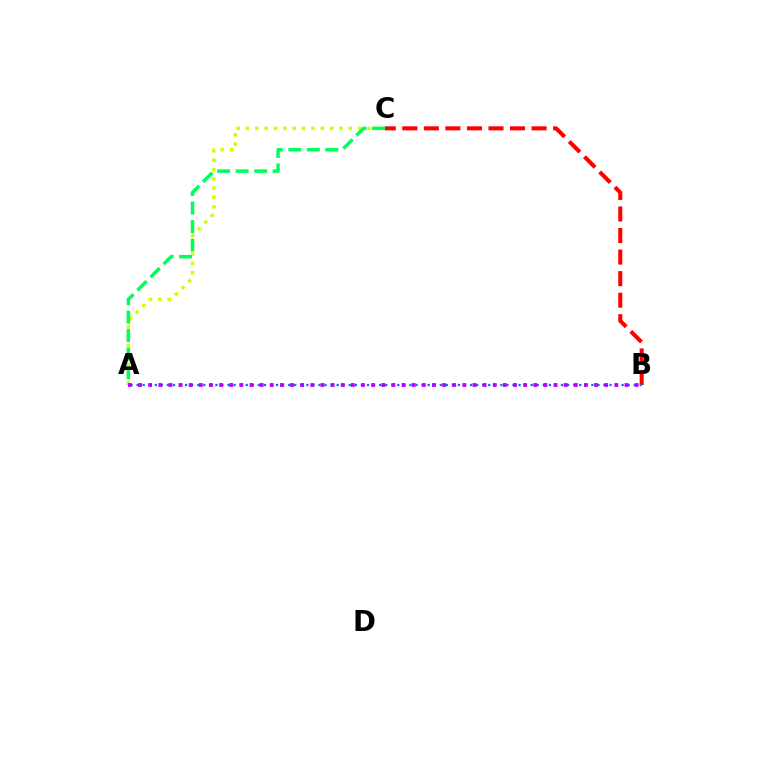{('A', 'C'): [{'color': '#d1ff00', 'line_style': 'dotted', 'thickness': 2.54}, {'color': '#00ff5c', 'line_style': 'dashed', 'thickness': 2.52}], ('B', 'C'): [{'color': '#ff0000', 'line_style': 'dashed', 'thickness': 2.93}], ('A', 'B'): [{'color': '#0074ff', 'line_style': 'dotted', 'thickness': 1.65}, {'color': '#b900ff', 'line_style': 'dotted', 'thickness': 2.75}]}